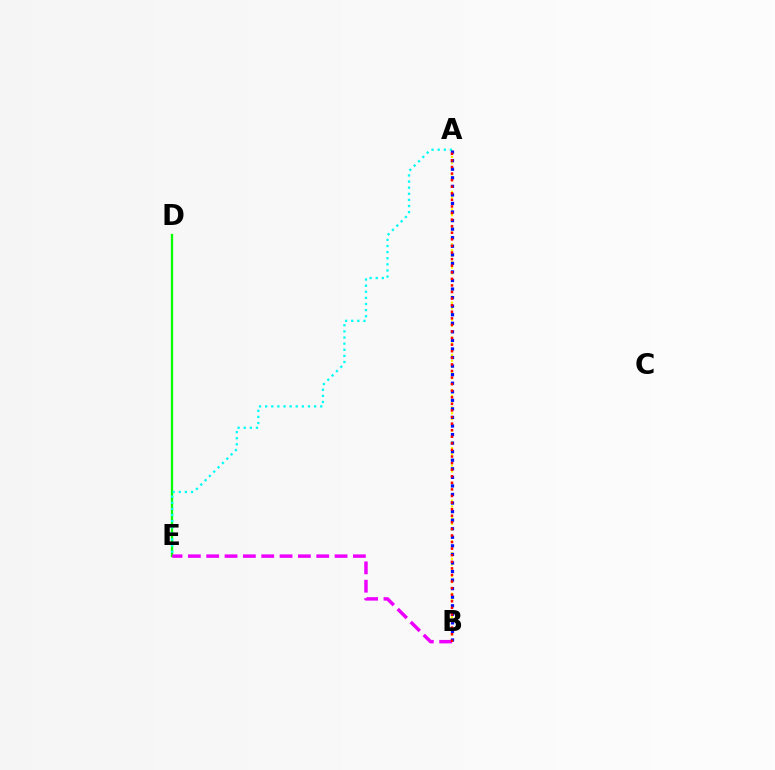{('D', 'E'): [{'color': '#08ff00', 'line_style': 'solid', 'thickness': 1.67}], ('B', 'E'): [{'color': '#ee00ff', 'line_style': 'dashed', 'thickness': 2.49}], ('A', 'B'): [{'color': '#fcf500', 'line_style': 'dotted', 'thickness': 1.58}, {'color': '#0010ff', 'line_style': 'dotted', 'thickness': 2.33}, {'color': '#ff0000', 'line_style': 'dotted', 'thickness': 1.79}], ('A', 'E'): [{'color': '#00fff6', 'line_style': 'dotted', 'thickness': 1.66}]}